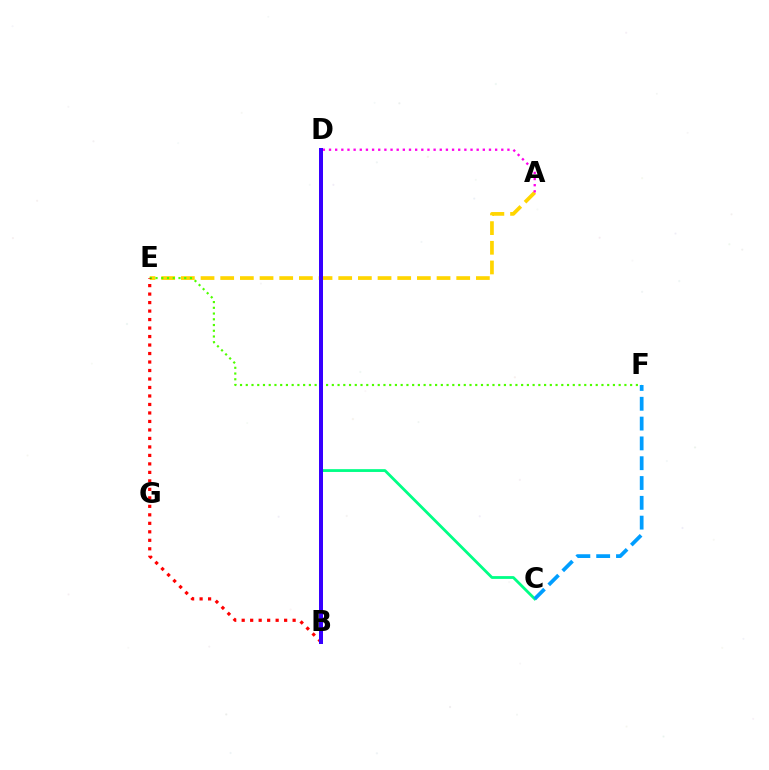{('C', 'D'): [{'color': '#00ff86', 'line_style': 'solid', 'thickness': 2.02}], ('A', 'E'): [{'color': '#ffd500', 'line_style': 'dashed', 'thickness': 2.67}], ('E', 'F'): [{'color': '#4fff00', 'line_style': 'dotted', 'thickness': 1.56}], ('C', 'F'): [{'color': '#009eff', 'line_style': 'dashed', 'thickness': 2.69}], ('A', 'D'): [{'color': '#ff00ed', 'line_style': 'dotted', 'thickness': 1.67}], ('B', 'E'): [{'color': '#ff0000', 'line_style': 'dotted', 'thickness': 2.31}], ('B', 'D'): [{'color': '#3700ff', 'line_style': 'solid', 'thickness': 2.88}]}